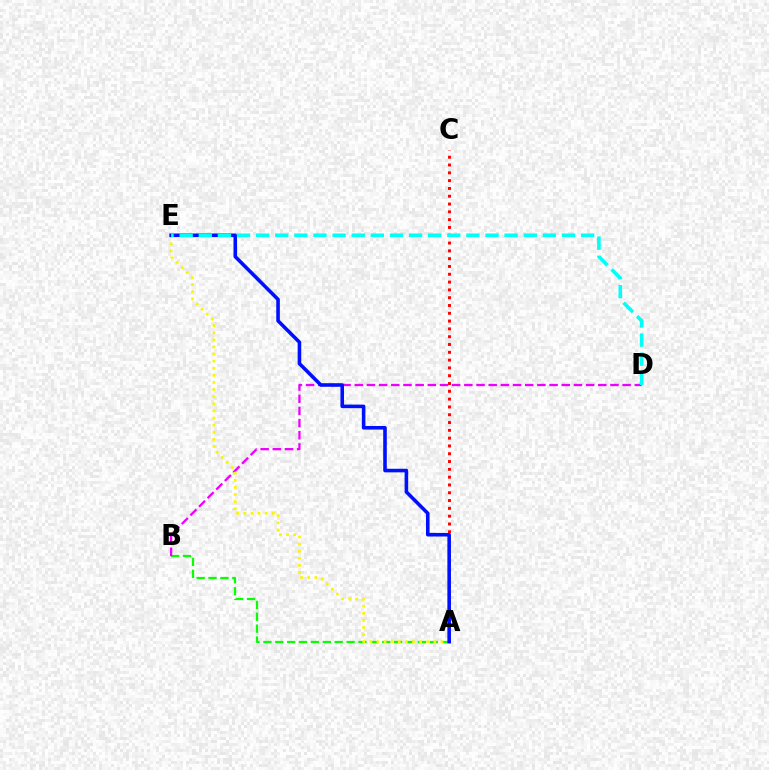{('A', 'B'): [{'color': '#08ff00', 'line_style': 'dashed', 'thickness': 1.61}], ('B', 'D'): [{'color': '#ee00ff', 'line_style': 'dashed', 'thickness': 1.65}], ('A', 'E'): [{'color': '#fcf500', 'line_style': 'dotted', 'thickness': 1.93}, {'color': '#0010ff', 'line_style': 'solid', 'thickness': 2.58}], ('A', 'C'): [{'color': '#ff0000', 'line_style': 'dotted', 'thickness': 2.12}], ('D', 'E'): [{'color': '#00fff6', 'line_style': 'dashed', 'thickness': 2.6}]}